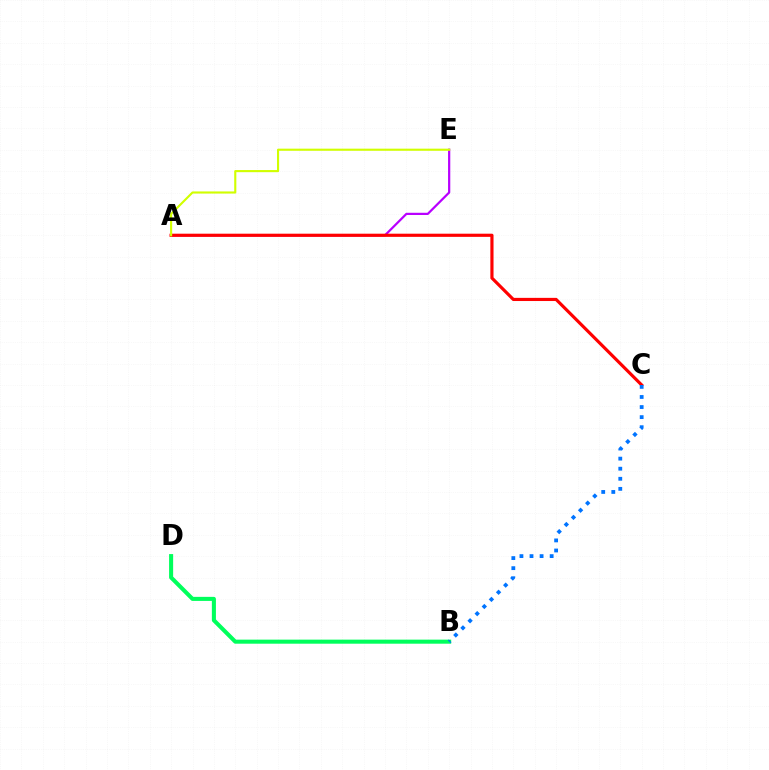{('A', 'E'): [{'color': '#b900ff', 'line_style': 'solid', 'thickness': 1.6}, {'color': '#d1ff00', 'line_style': 'solid', 'thickness': 1.53}], ('B', 'D'): [{'color': '#00ff5c', 'line_style': 'solid', 'thickness': 2.92}], ('A', 'C'): [{'color': '#ff0000', 'line_style': 'solid', 'thickness': 2.28}], ('B', 'C'): [{'color': '#0074ff', 'line_style': 'dotted', 'thickness': 2.74}]}